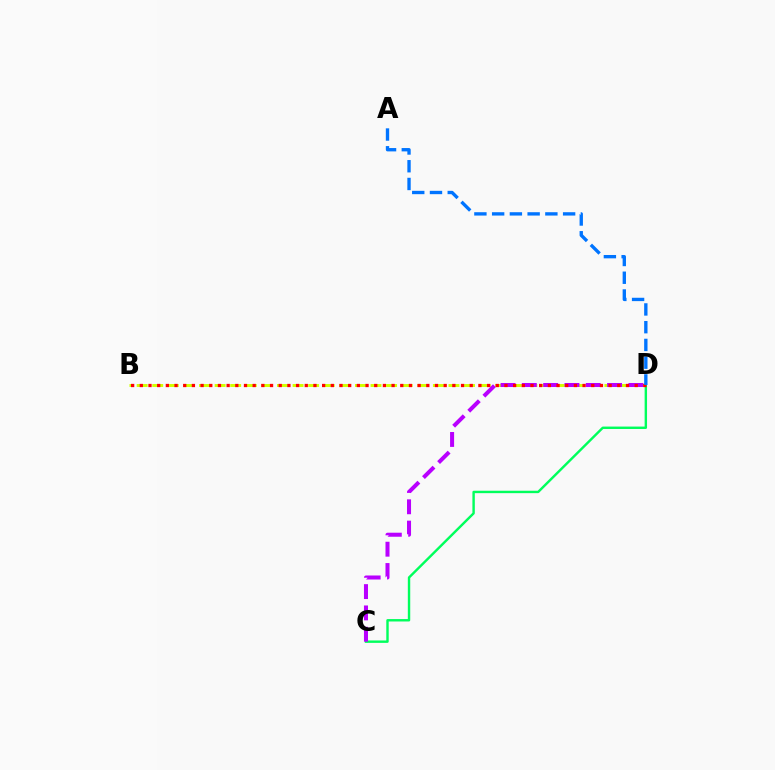{('B', 'D'): [{'color': '#d1ff00', 'line_style': 'dashed', 'thickness': 2.12}, {'color': '#ff0000', 'line_style': 'dotted', 'thickness': 2.36}], ('C', 'D'): [{'color': '#00ff5c', 'line_style': 'solid', 'thickness': 1.74}, {'color': '#b900ff', 'line_style': 'dashed', 'thickness': 2.9}], ('A', 'D'): [{'color': '#0074ff', 'line_style': 'dashed', 'thickness': 2.41}]}